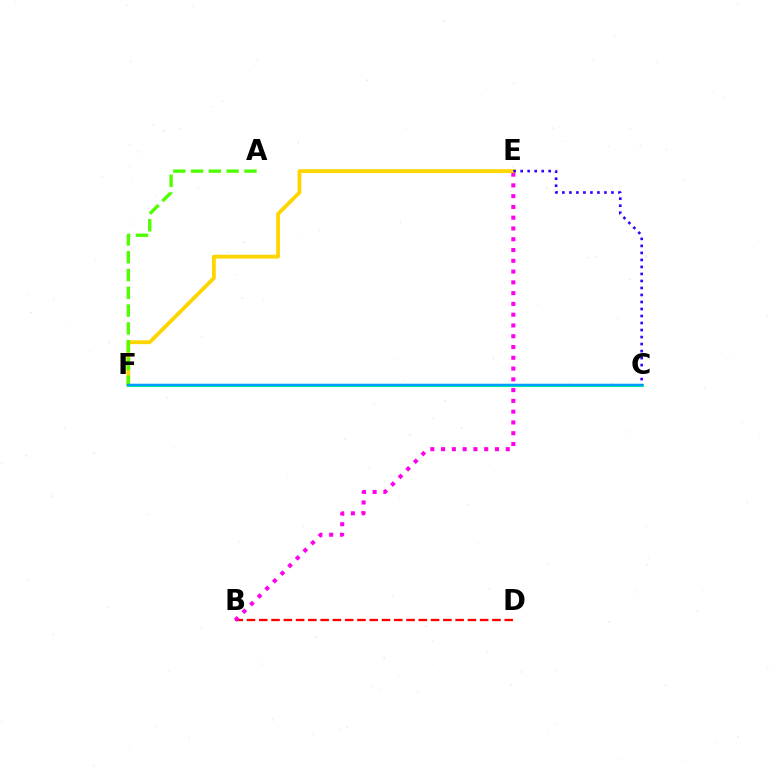{('B', 'D'): [{'color': '#ff0000', 'line_style': 'dashed', 'thickness': 1.67}], ('B', 'E'): [{'color': '#ff00ed', 'line_style': 'dotted', 'thickness': 2.93}], ('E', 'F'): [{'color': '#ffd500', 'line_style': 'solid', 'thickness': 2.75}], ('C', 'F'): [{'color': '#00ff86', 'line_style': 'solid', 'thickness': 2.22}, {'color': '#009eff', 'line_style': 'solid', 'thickness': 1.8}], ('A', 'F'): [{'color': '#4fff00', 'line_style': 'dashed', 'thickness': 2.42}], ('C', 'E'): [{'color': '#3700ff', 'line_style': 'dotted', 'thickness': 1.9}]}